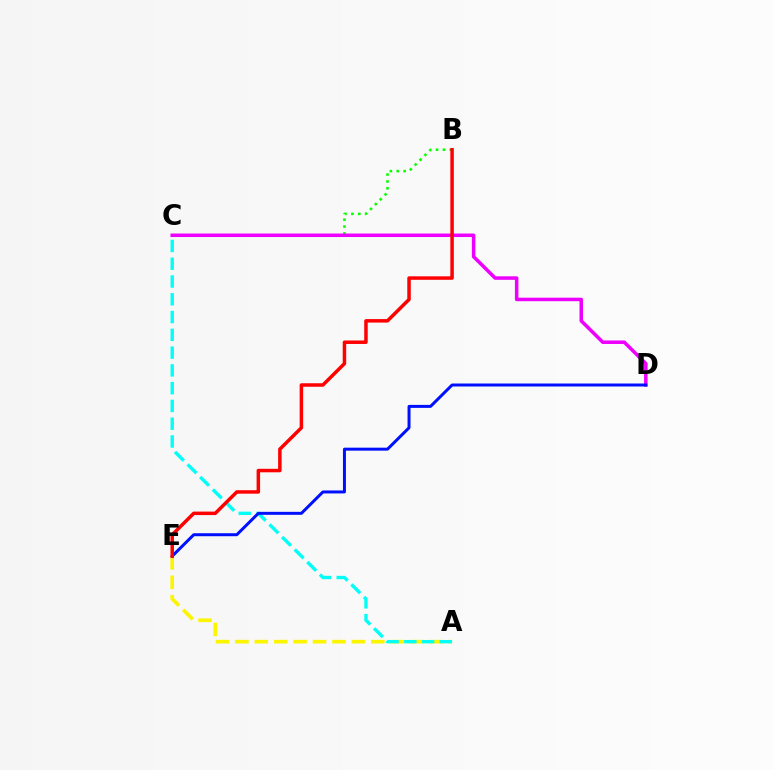{('B', 'C'): [{'color': '#08ff00', 'line_style': 'dotted', 'thickness': 1.87}], ('A', 'E'): [{'color': '#fcf500', 'line_style': 'dashed', 'thickness': 2.64}], ('C', 'D'): [{'color': '#ee00ff', 'line_style': 'solid', 'thickness': 2.53}], ('A', 'C'): [{'color': '#00fff6', 'line_style': 'dashed', 'thickness': 2.41}], ('D', 'E'): [{'color': '#0010ff', 'line_style': 'solid', 'thickness': 2.15}], ('B', 'E'): [{'color': '#ff0000', 'line_style': 'solid', 'thickness': 2.51}]}